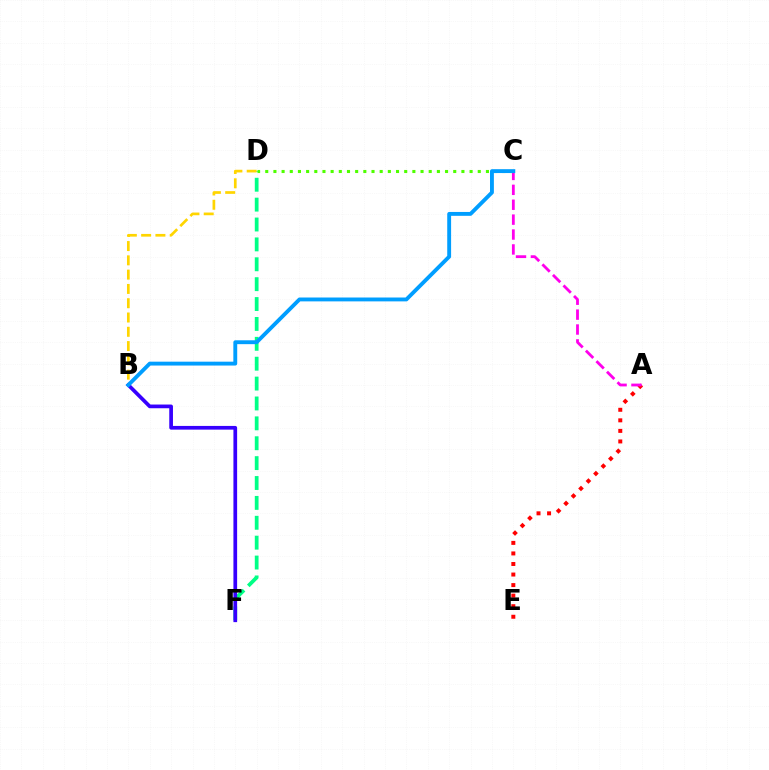{('D', 'F'): [{'color': '#00ff86', 'line_style': 'dashed', 'thickness': 2.7}], ('B', 'D'): [{'color': '#ffd500', 'line_style': 'dashed', 'thickness': 1.94}], ('A', 'E'): [{'color': '#ff0000', 'line_style': 'dotted', 'thickness': 2.87}], ('B', 'F'): [{'color': '#3700ff', 'line_style': 'solid', 'thickness': 2.67}], ('A', 'C'): [{'color': '#ff00ed', 'line_style': 'dashed', 'thickness': 2.02}], ('C', 'D'): [{'color': '#4fff00', 'line_style': 'dotted', 'thickness': 2.22}], ('B', 'C'): [{'color': '#009eff', 'line_style': 'solid', 'thickness': 2.79}]}